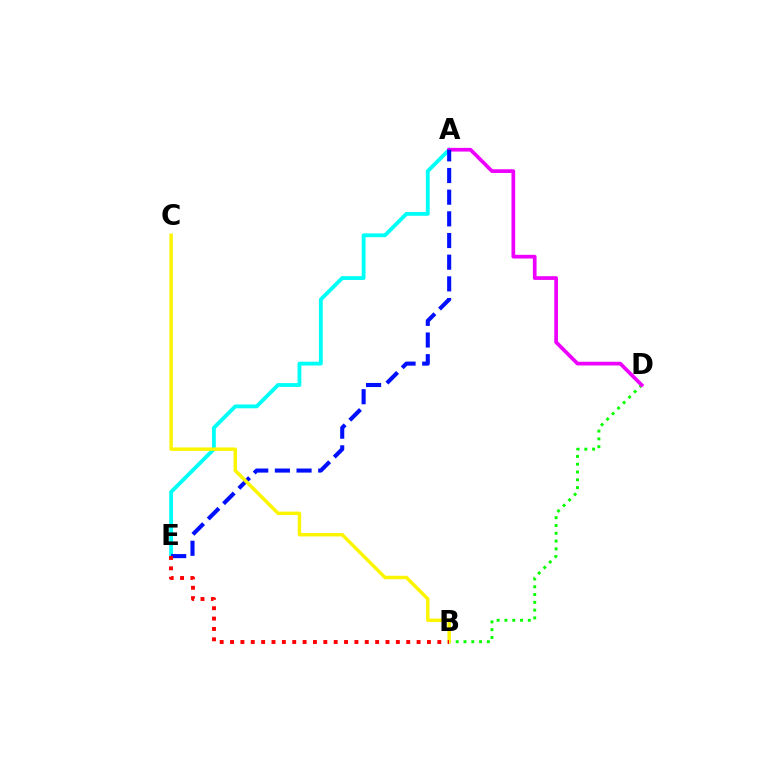{('A', 'E'): [{'color': '#00fff6', 'line_style': 'solid', 'thickness': 2.75}, {'color': '#0010ff', 'line_style': 'dashed', 'thickness': 2.94}], ('B', 'D'): [{'color': '#08ff00', 'line_style': 'dotted', 'thickness': 2.12}], ('A', 'D'): [{'color': '#ee00ff', 'line_style': 'solid', 'thickness': 2.67}], ('B', 'C'): [{'color': '#fcf500', 'line_style': 'solid', 'thickness': 2.48}], ('B', 'E'): [{'color': '#ff0000', 'line_style': 'dotted', 'thickness': 2.82}]}